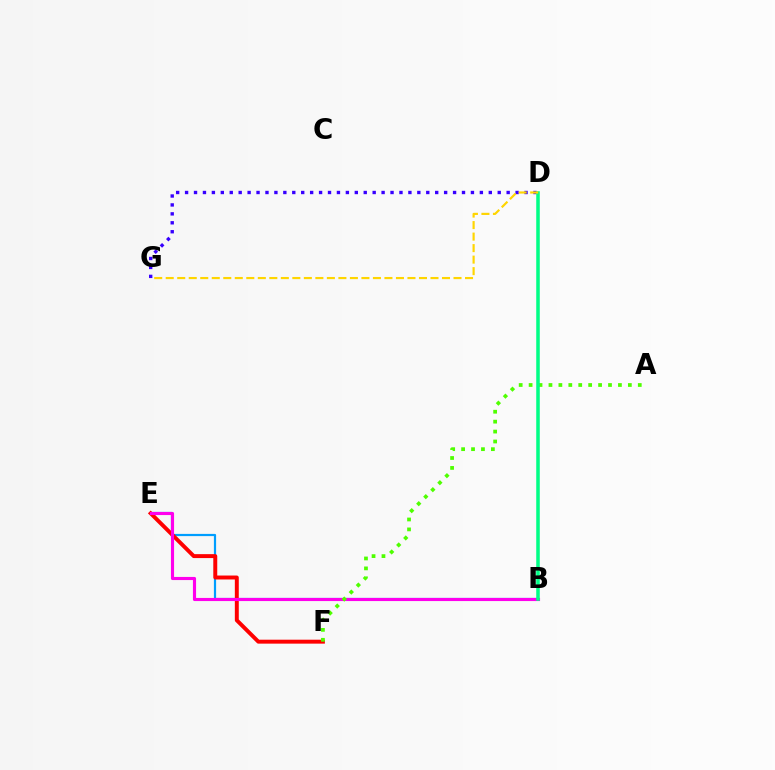{('B', 'E'): [{'color': '#009eff', 'line_style': 'solid', 'thickness': 1.58}, {'color': '#ff00ed', 'line_style': 'solid', 'thickness': 2.25}], ('E', 'F'): [{'color': '#ff0000', 'line_style': 'solid', 'thickness': 2.83}], ('D', 'G'): [{'color': '#3700ff', 'line_style': 'dotted', 'thickness': 2.43}, {'color': '#ffd500', 'line_style': 'dashed', 'thickness': 1.56}], ('A', 'F'): [{'color': '#4fff00', 'line_style': 'dotted', 'thickness': 2.7}], ('B', 'D'): [{'color': '#00ff86', 'line_style': 'solid', 'thickness': 2.54}]}